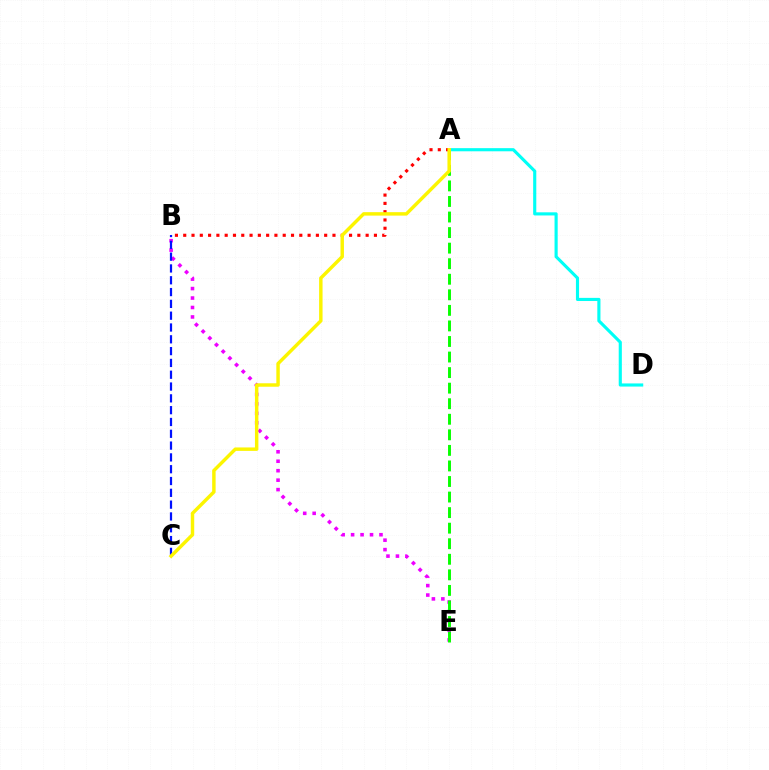{('B', 'E'): [{'color': '#ee00ff', 'line_style': 'dotted', 'thickness': 2.57}], ('A', 'D'): [{'color': '#00fff6', 'line_style': 'solid', 'thickness': 2.26}], ('A', 'B'): [{'color': '#ff0000', 'line_style': 'dotted', 'thickness': 2.25}], ('B', 'C'): [{'color': '#0010ff', 'line_style': 'dashed', 'thickness': 1.6}], ('A', 'E'): [{'color': '#08ff00', 'line_style': 'dashed', 'thickness': 2.11}], ('A', 'C'): [{'color': '#fcf500', 'line_style': 'solid', 'thickness': 2.48}]}